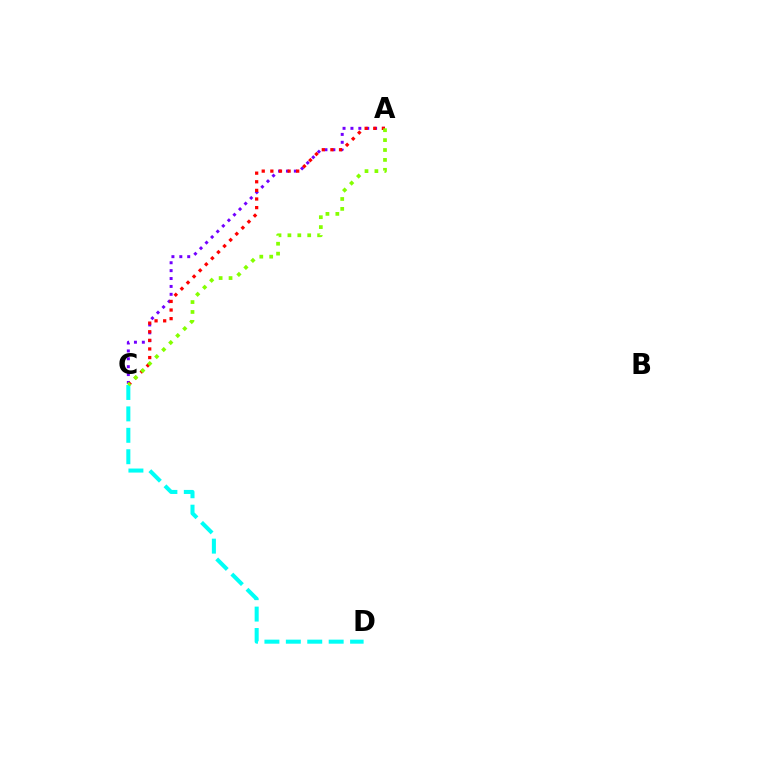{('A', 'C'): [{'color': '#7200ff', 'line_style': 'dotted', 'thickness': 2.14}, {'color': '#ff0000', 'line_style': 'dotted', 'thickness': 2.34}, {'color': '#84ff00', 'line_style': 'dotted', 'thickness': 2.69}], ('C', 'D'): [{'color': '#00fff6', 'line_style': 'dashed', 'thickness': 2.91}]}